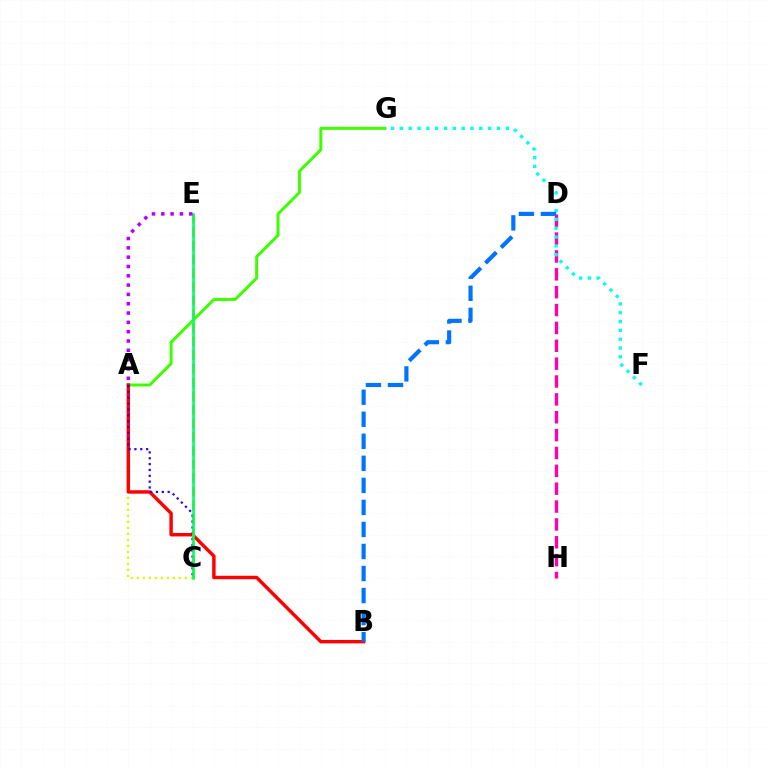{('D', 'H'): [{'color': '#ff00ac', 'line_style': 'dashed', 'thickness': 2.43}], ('A', 'G'): [{'color': '#3dff00', 'line_style': 'solid', 'thickness': 2.13}], ('A', 'C'): [{'color': '#d1ff00', 'line_style': 'dotted', 'thickness': 1.63}, {'color': '#2500ff', 'line_style': 'dotted', 'thickness': 1.59}], ('A', 'B'): [{'color': '#ff0000', 'line_style': 'solid', 'thickness': 2.47}], ('C', 'E'): [{'color': '#ff9400', 'line_style': 'dashed', 'thickness': 1.86}, {'color': '#00ff5c', 'line_style': 'solid', 'thickness': 1.85}], ('F', 'G'): [{'color': '#00fff6', 'line_style': 'dotted', 'thickness': 2.4}], ('A', 'E'): [{'color': '#b900ff', 'line_style': 'dotted', 'thickness': 2.53}], ('B', 'D'): [{'color': '#0074ff', 'line_style': 'dashed', 'thickness': 2.99}]}